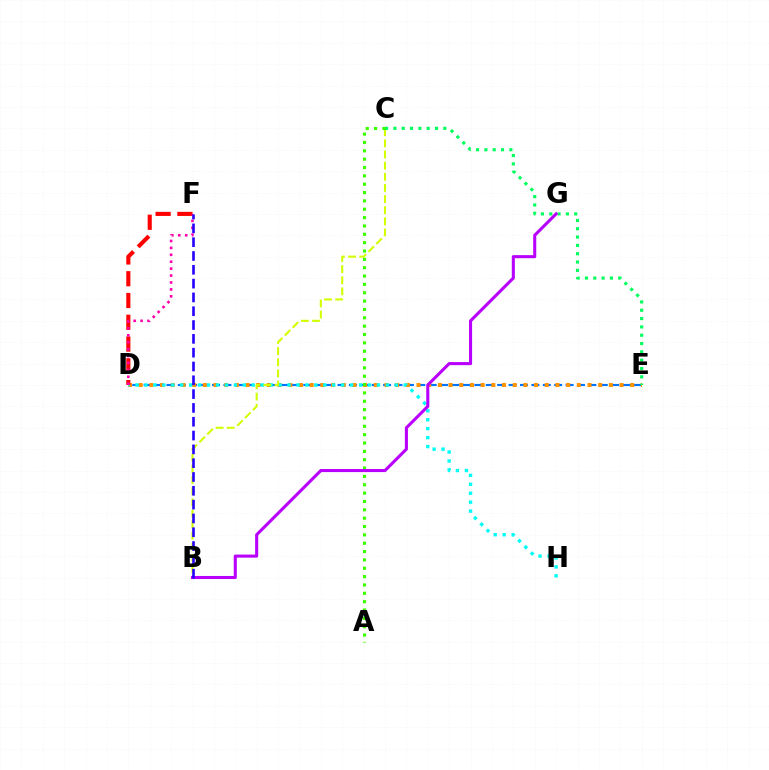{('D', 'E'): [{'color': '#0074ff', 'line_style': 'dashed', 'thickness': 1.55}, {'color': '#ff9400', 'line_style': 'dotted', 'thickness': 2.9}], ('D', 'H'): [{'color': '#00fff6', 'line_style': 'dotted', 'thickness': 2.43}], ('B', 'C'): [{'color': '#d1ff00', 'line_style': 'dashed', 'thickness': 1.51}], ('D', 'F'): [{'color': '#ff0000', 'line_style': 'dashed', 'thickness': 2.96}, {'color': '#ff00ac', 'line_style': 'dotted', 'thickness': 1.88}], ('C', 'E'): [{'color': '#00ff5c', 'line_style': 'dotted', 'thickness': 2.26}], ('A', 'C'): [{'color': '#3dff00', 'line_style': 'dotted', 'thickness': 2.27}], ('B', 'G'): [{'color': '#b900ff', 'line_style': 'solid', 'thickness': 2.21}], ('B', 'F'): [{'color': '#2500ff', 'line_style': 'dashed', 'thickness': 1.88}]}